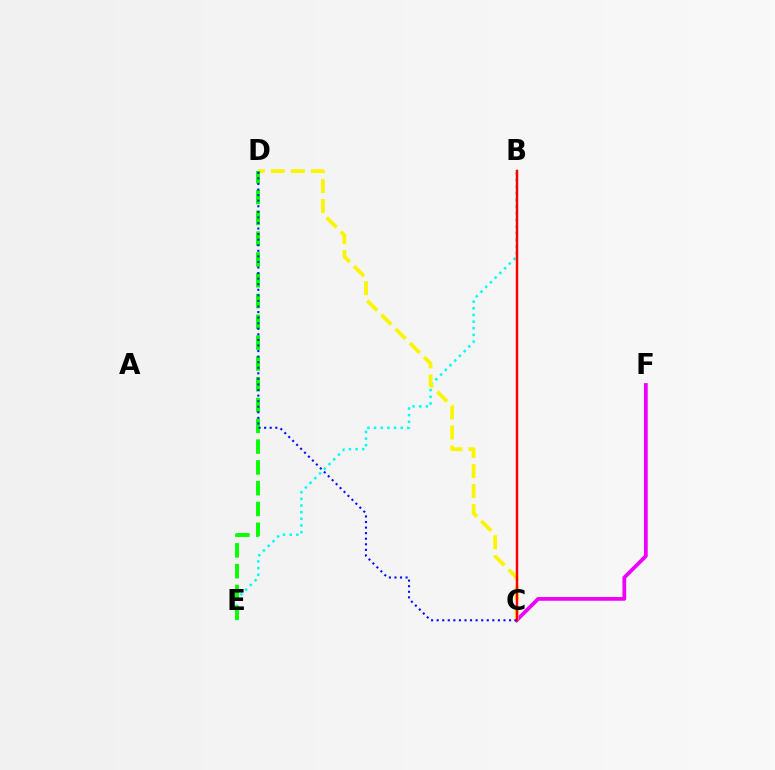{('C', 'F'): [{'color': '#ee00ff', 'line_style': 'solid', 'thickness': 2.7}], ('B', 'E'): [{'color': '#00fff6', 'line_style': 'dotted', 'thickness': 1.81}], ('C', 'D'): [{'color': '#fcf500', 'line_style': 'dashed', 'thickness': 2.72}, {'color': '#0010ff', 'line_style': 'dotted', 'thickness': 1.51}], ('B', 'C'): [{'color': '#ff0000', 'line_style': 'solid', 'thickness': 1.79}], ('D', 'E'): [{'color': '#08ff00', 'line_style': 'dashed', 'thickness': 2.82}]}